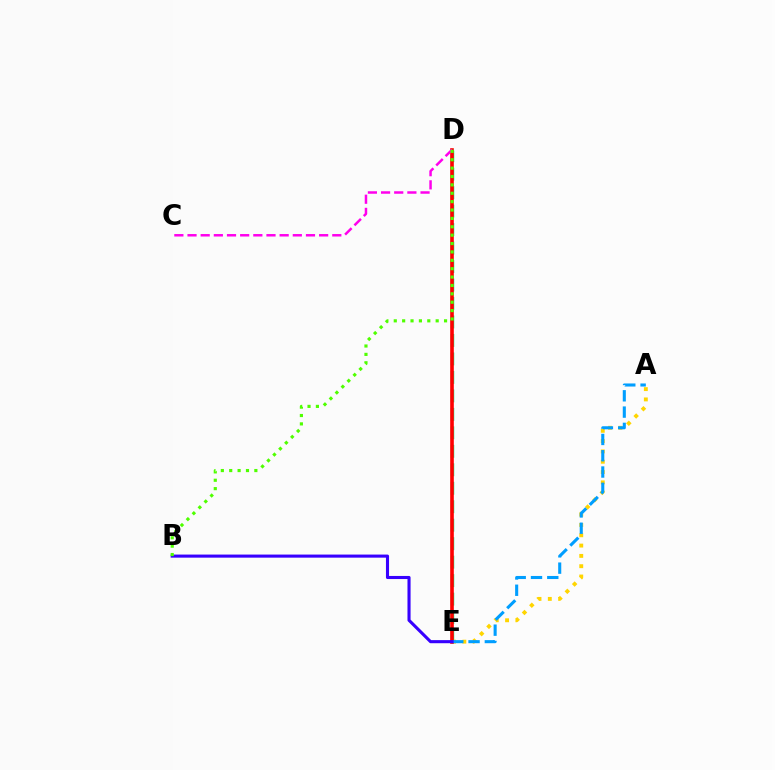{('D', 'E'): [{'color': '#00ff86', 'line_style': 'dashed', 'thickness': 2.51}, {'color': '#ff0000', 'line_style': 'solid', 'thickness': 2.61}], ('A', 'E'): [{'color': '#ffd500', 'line_style': 'dotted', 'thickness': 2.8}, {'color': '#009eff', 'line_style': 'dashed', 'thickness': 2.21}], ('C', 'D'): [{'color': '#ff00ed', 'line_style': 'dashed', 'thickness': 1.79}], ('B', 'E'): [{'color': '#3700ff', 'line_style': 'solid', 'thickness': 2.23}], ('B', 'D'): [{'color': '#4fff00', 'line_style': 'dotted', 'thickness': 2.28}]}